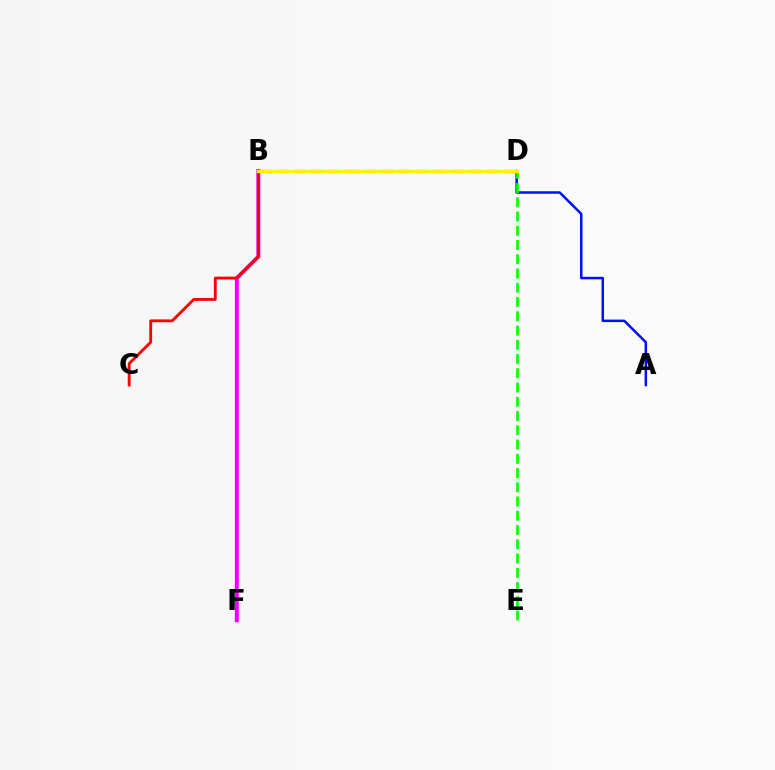{('A', 'D'): [{'color': '#0010ff', 'line_style': 'solid', 'thickness': 1.8}], ('B', 'D'): [{'color': '#00fff6', 'line_style': 'dashed', 'thickness': 2.39}, {'color': '#fcf500', 'line_style': 'solid', 'thickness': 2.36}], ('B', 'F'): [{'color': '#ee00ff', 'line_style': 'solid', 'thickness': 2.82}], ('D', 'E'): [{'color': '#08ff00', 'line_style': 'dashed', 'thickness': 1.94}], ('B', 'C'): [{'color': '#ff0000', 'line_style': 'solid', 'thickness': 2.04}]}